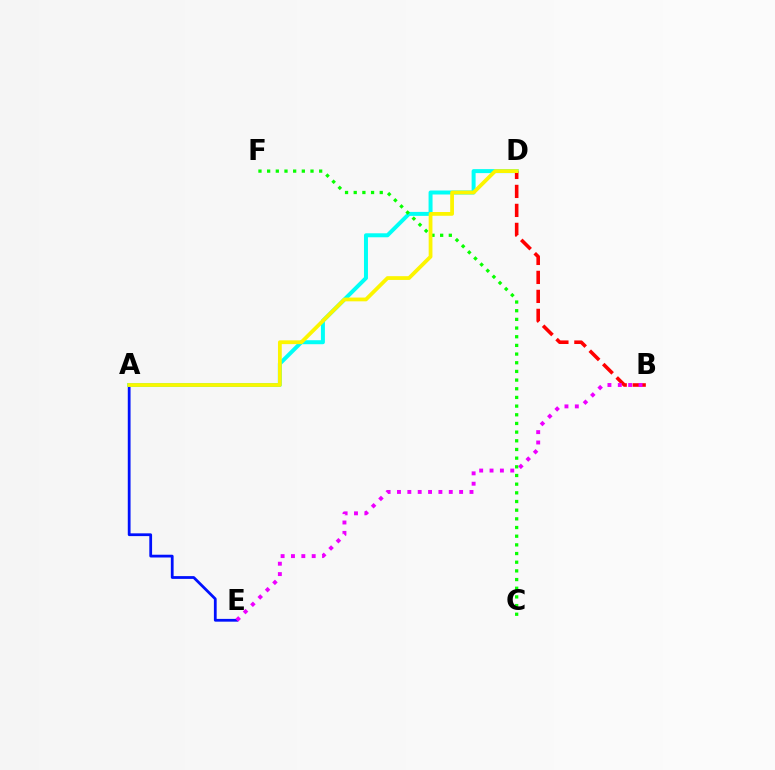{('A', 'E'): [{'color': '#0010ff', 'line_style': 'solid', 'thickness': 1.99}], ('A', 'D'): [{'color': '#00fff6', 'line_style': 'solid', 'thickness': 2.87}, {'color': '#fcf500', 'line_style': 'solid', 'thickness': 2.72}], ('C', 'F'): [{'color': '#08ff00', 'line_style': 'dotted', 'thickness': 2.36}], ('B', 'D'): [{'color': '#ff0000', 'line_style': 'dashed', 'thickness': 2.58}], ('B', 'E'): [{'color': '#ee00ff', 'line_style': 'dotted', 'thickness': 2.81}]}